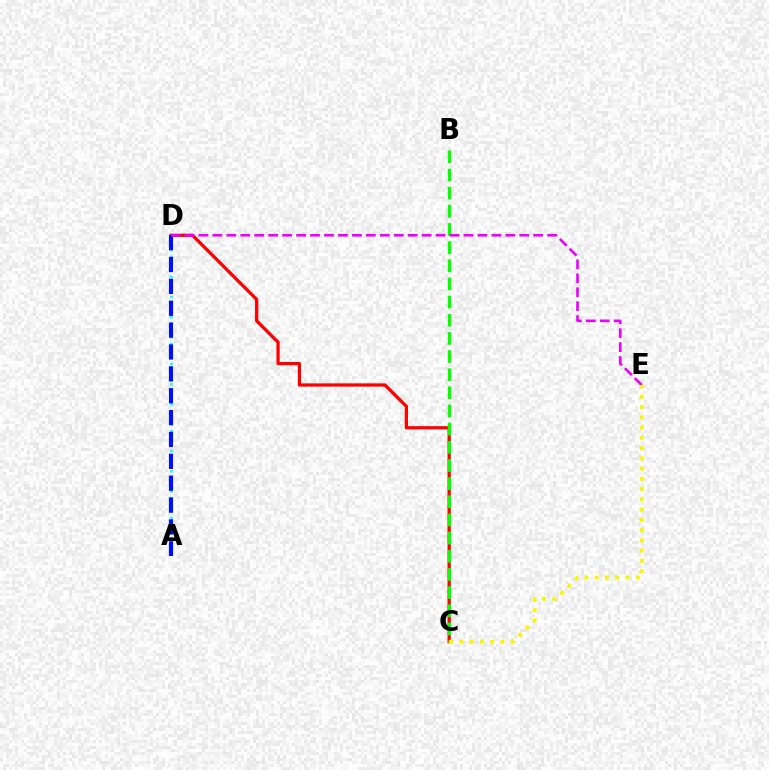{('C', 'D'): [{'color': '#ff0000', 'line_style': 'solid', 'thickness': 2.34}], ('B', 'C'): [{'color': '#08ff00', 'line_style': 'dashed', 'thickness': 2.47}], ('A', 'D'): [{'color': '#00fff6', 'line_style': 'dotted', 'thickness': 1.82}, {'color': '#0010ff', 'line_style': 'dashed', 'thickness': 2.97}], ('D', 'E'): [{'color': '#ee00ff', 'line_style': 'dashed', 'thickness': 1.9}], ('C', 'E'): [{'color': '#fcf500', 'line_style': 'dotted', 'thickness': 2.79}]}